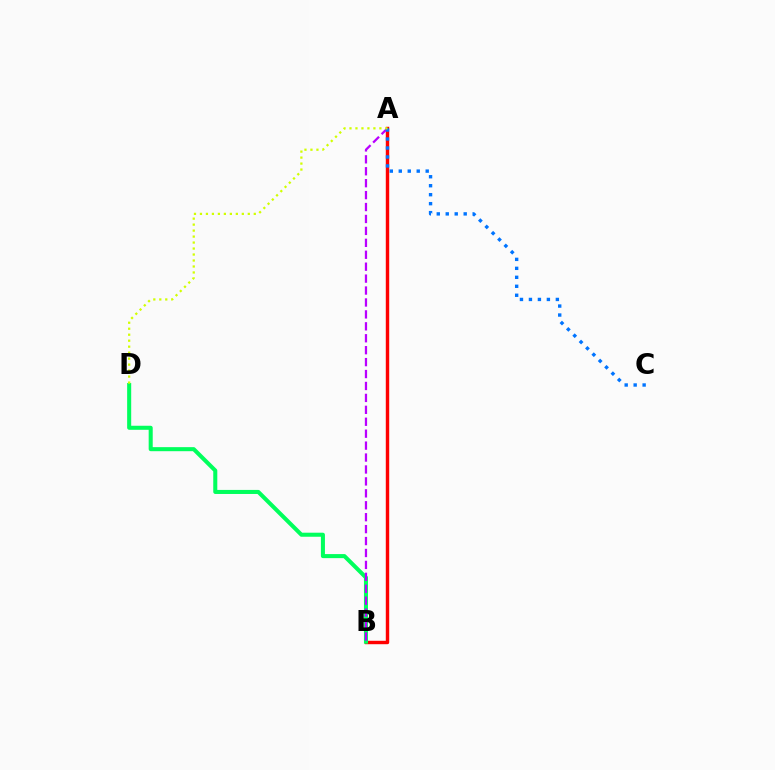{('A', 'B'): [{'color': '#ff0000', 'line_style': 'solid', 'thickness': 2.46}, {'color': '#b900ff', 'line_style': 'dashed', 'thickness': 1.62}], ('B', 'D'): [{'color': '#00ff5c', 'line_style': 'solid', 'thickness': 2.91}], ('A', 'C'): [{'color': '#0074ff', 'line_style': 'dotted', 'thickness': 2.44}], ('A', 'D'): [{'color': '#d1ff00', 'line_style': 'dotted', 'thickness': 1.63}]}